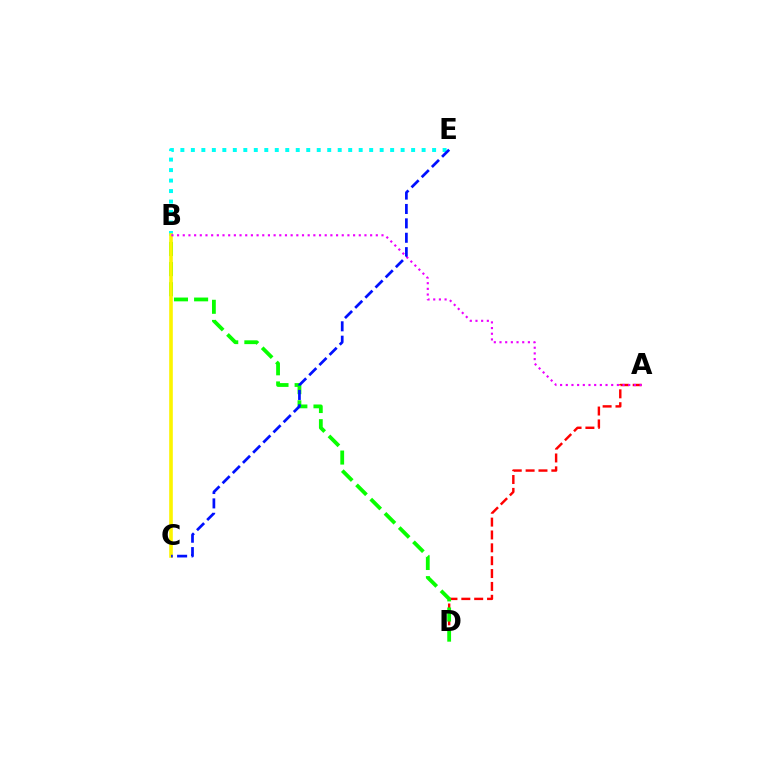{('A', 'D'): [{'color': '#ff0000', 'line_style': 'dashed', 'thickness': 1.75}], ('B', 'D'): [{'color': '#08ff00', 'line_style': 'dashed', 'thickness': 2.73}], ('B', 'E'): [{'color': '#00fff6', 'line_style': 'dotted', 'thickness': 2.85}], ('B', 'C'): [{'color': '#fcf500', 'line_style': 'solid', 'thickness': 2.6}], ('C', 'E'): [{'color': '#0010ff', 'line_style': 'dashed', 'thickness': 1.95}], ('A', 'B'): [{'color': '#ee00ff', 'line_style': 'dotted', 'thickness': 1.54}]}